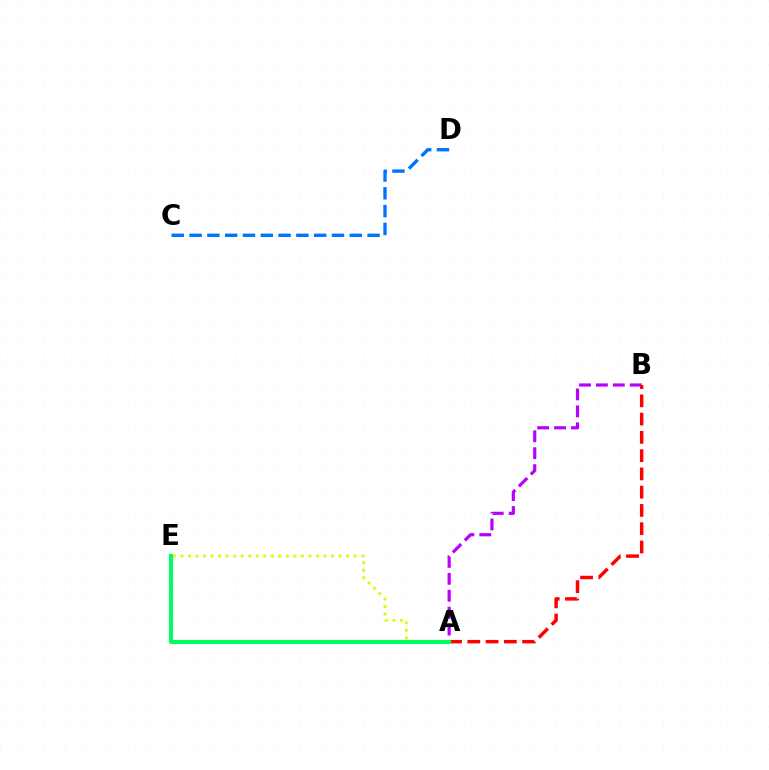{('C', 'D'): [{'color': '#0074ff', 'line_style': 'dashed', 'thickness': 2.42}], ('A', 'B'): [{'color': '#b900ff', 'line_style': 'dashed', 'thickness': 2.3}, {'color': '#ff0000', 'line_style': 'dashed', 'thickness': 2.48}], ('A', 'E'): [{'color': '#d1ff00', 'line_style': 'dotted', 'thickness': 2.05}, {'color': '#00ff5c', 'line_style': 'solid', 'thickness': 2.96}]}